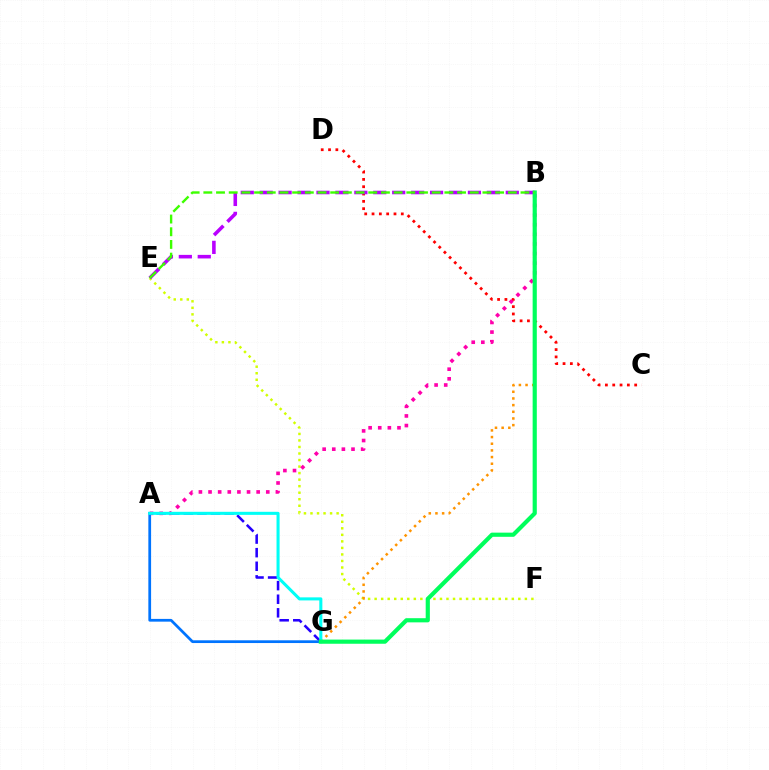{('E', 'F'): [{'color': '#d1ff00', 'line_style': 'dotted', 'thickness': 1.77}], ('A', 'G'): [{'color': '#2500ff', 'line_style': 'dashed', 'thickness': 1.85}, {'color': '#0074ff', 'line_style': 'solid', 'thickness': 1.97}, {'color': '#00fff6', 'line_style': 'solid', 'thickness': 2.2}], ('C', 'D'): [{'color': '#ff0000', 'line_style': 'dotted', 'thickness': 1.99}], ('A', 'B'): [{'color': '#ff00ac', 'line_style': 'dotted', 'thickness': 2.61}], ('B', 'G'): [{'color': '#ff9400', 'line_style': 'dotted', 'thickness': 1.81}, {'color': '#00ff5c', 'line_style': 'solid', 'thickness': 3.0}], ('B', 'E'): [{'color': '#b900ff', 'line_style': 'dashed', 'thickness': 2.57}, {'color': '#3dff00', 'line_style': 'dashed', 'thickness': 1.72}]}